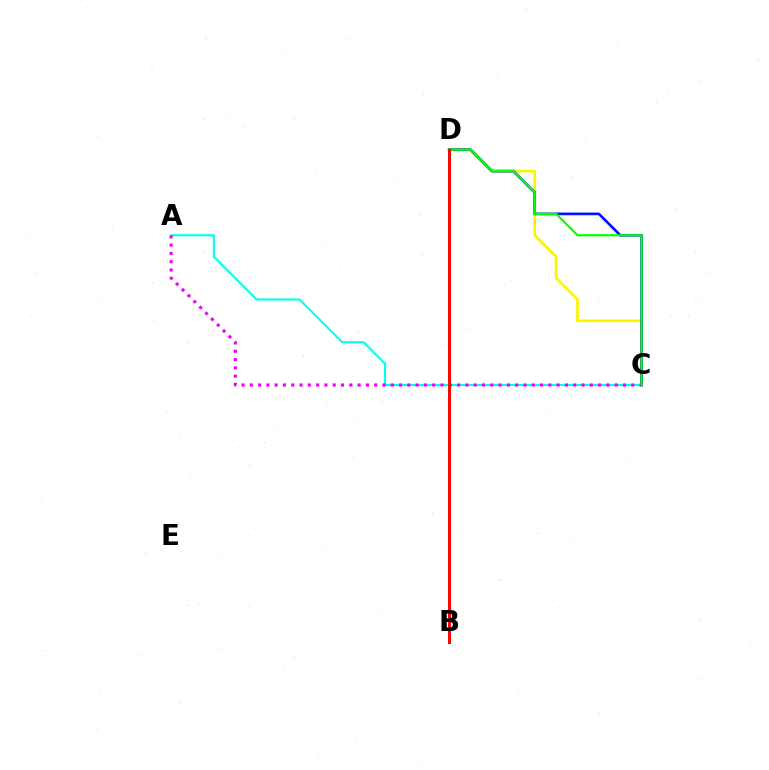{('A', 'C'): [{'color': '#00fff6', 'line_style': 'solid', 'thickness': 1.51}, {'color': '#ee00ff', 'line_style': 'dotted', 'thickness': 2.25}], ('C', 'D'): [{'color': '#fcf500', 'line_style': 'solid', 'thickness': 1.94}, {'color': '#0010ff', 'line_style': 'solid', 'thickness': 1.91}, {'color': '#08ff00', 'line_style': 'solid', 'thickness': 1.61}], ('B', 'D'): [{'color': '#ff0000', 'line_style': 'solid', 'thickness': 2.12}]}